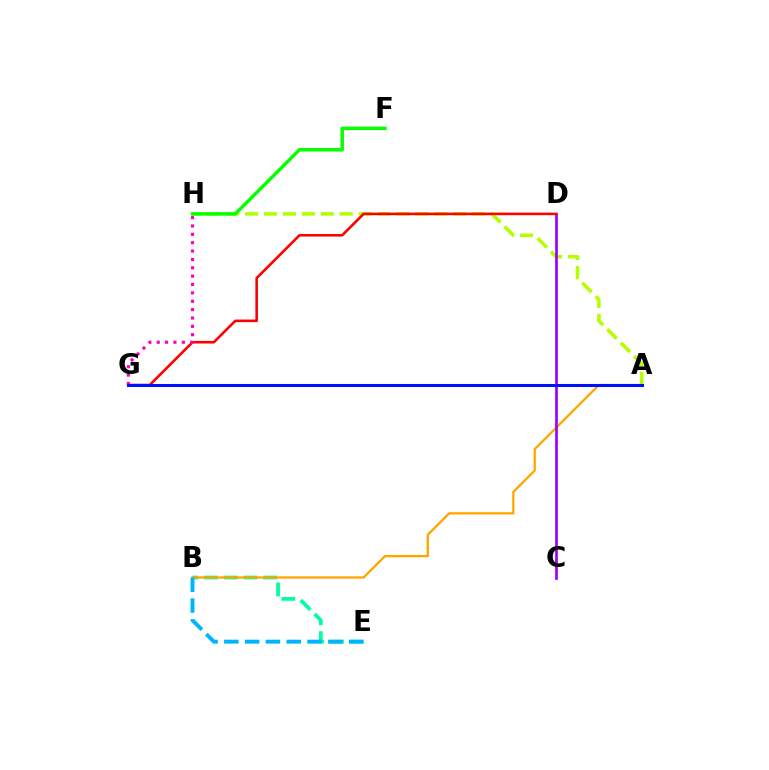{('A', 'H'): [{'color': '#b3ff00', 'line_style': 'dashed', 'thickness': 2.57}], ('B', 'E'): [{'color': '#00ff9d', 'line_style': 'dashed', 'thickness': 2.68}, {'color': '#00b5ff', 'line_style': 'dashed', 'thickness': 2.83}], ('A', 'B'): [{'color': '#ffa500', 'line_style': 'solid', 'thickness': 1.65}], ('C', 'D'): [{'color': '#9b00ff', 'line_style': 'solid', 'thickness': 1.93}], ('D', 'G'): [{'color': '#ff0000', 'line_style': 'solid', 'thickness': 1.86}], ('F', 'H'): [{'color': '#08ff00', 'line_style': 'solid', 'thickness': 2.49}], ('G', 'H'): [{'color': '#ff00bd', 'line_style': 'dotted', 'thickness': 2.27}], ('A', 'G'): [{'color': '#0010ff', 'line_style': 'solid', 'thickness': 2.18}]}